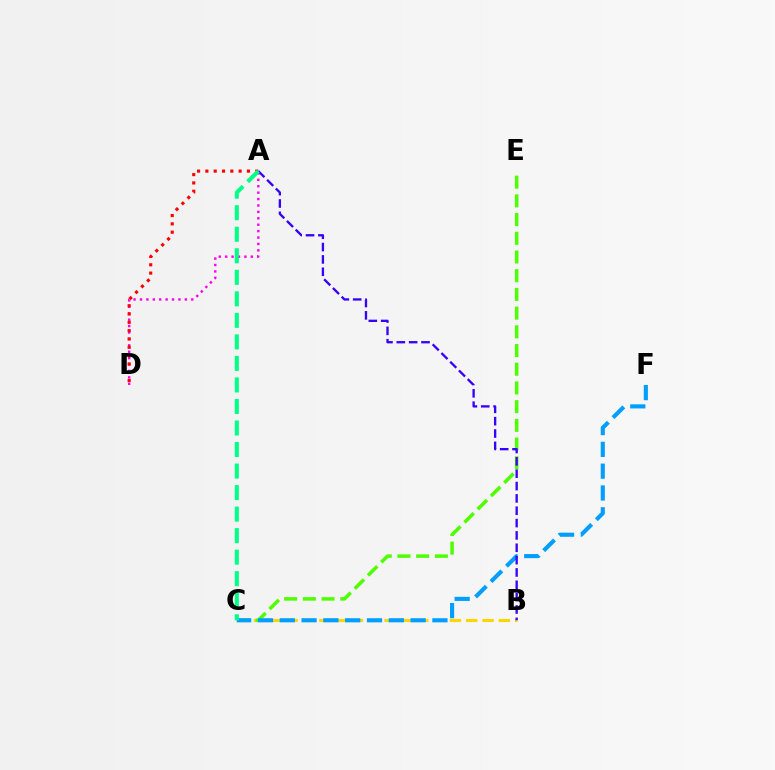{('A', 'D'): [{'color': '#ff00ed', 'line_style': 'dotted', 'thickness': 1.74}, {'color': '#ff0000', 'line_style': 'dotted', 'thickness': 2.26}], ('B', 'C'): [{'color': '#ffd500', 'line_style': 'dashed', 'thickness': 2.22}], ('C', 'E'): [{'color': '#4fff00', 'line_style': 'dashed', 'thickness': 2.54}], ('C', 'F'): [{'color': '#009eff', 'line_style': 'dashed', 'thickness': 2.96}], ('A', 'B'): [{'color': '#3700ff', 'line_style': 'dashed', 'thickness': 1.68}], ('A', 'C'): [{'color': '#00ff86', 'line_style': 'dashed', 'thickness': 2.92}]}